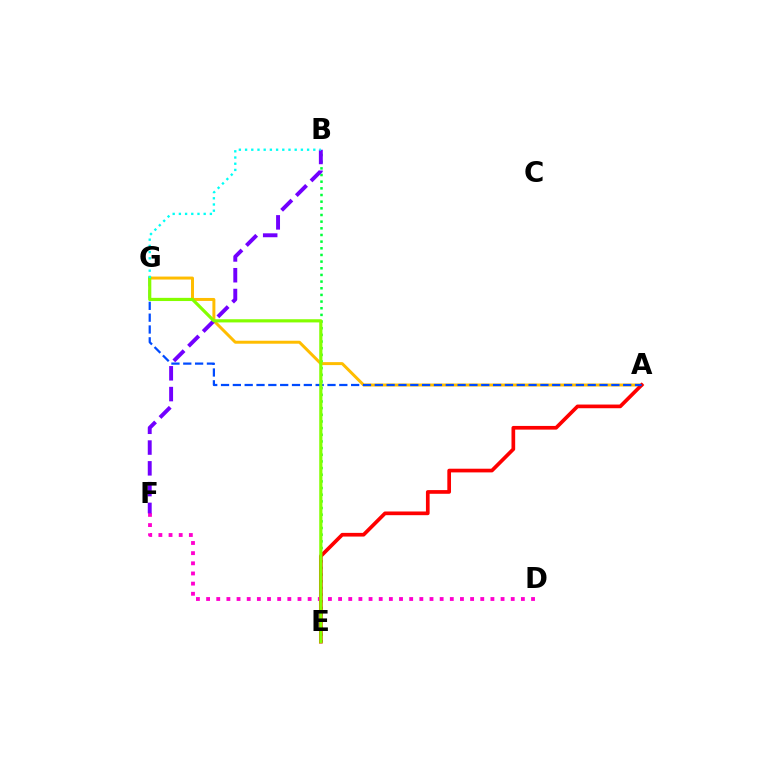{('B', 'E'): [{'color': '#00ff39', 'line_style': 'dotted', 'thickness': 1.81}], ('A', 'G'): [{'color': '#ffbd00', 'line_style': 'solid', 'thickness': 2.14}, {'color': '#004bff', 'line_style': 'dashed', 'thickness': 1.61}], ('D', 'F'): [{'color': '#ff00cf', 'line_style': 'dotted', 'thickness': 2.76}], ('A', 'E'): [{'color': '#ff0000', 'line_style': 'solid', 'thickness': 2.65}], ('B', 'F'): [{'color': '#7200ff', 'line_style': 'dashed', 'thickness': 2.82}], ('E', 'G'): [{'color': '#84ff00', 'line_style': 'solid', 'thickness': 2.29}], ('B', 'G'): [{'color': '#00fff6', 'line_style': 'dotted', 'thickness': 1.69}]}